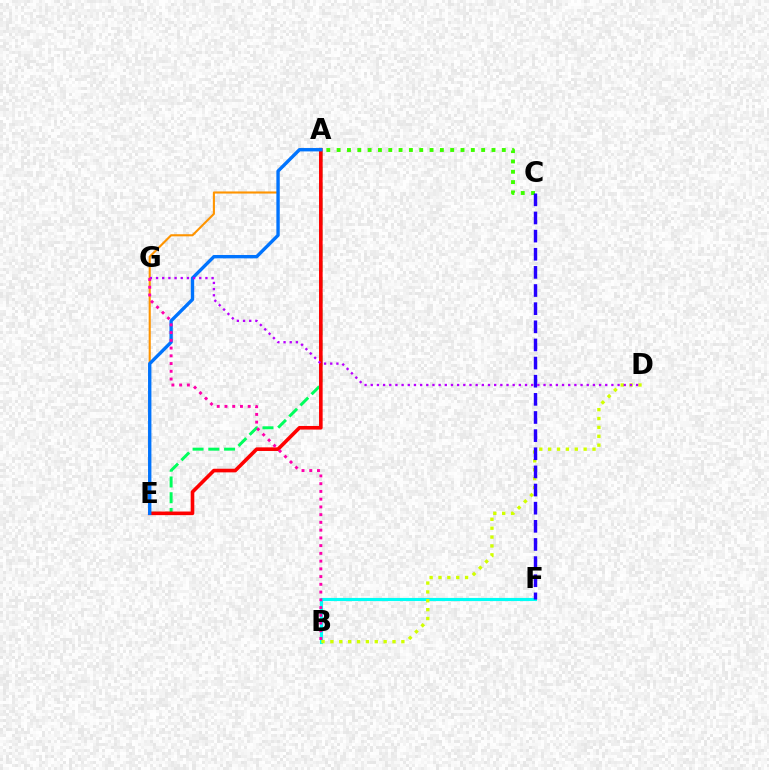{('A', 'E'): [{'color': '#00ff5c', 'line_style': 'dashed', 'thickness': 2.14}, {'color': '#ff9400', 'line_style': 'solid', 'thickness': 1.52}, {'color': '#ff0000', 'line_style': 'solid', 'thickness': 2.6}, {'color': '#0074ff', 'line_style': 'solid', 'thickness': 2.42}], ('B', 'F'): [{'color': '#00fff6', 'line_style': 'solid', 'thickness': 2.26}], ('B', 'D'): [{'color': '#d1ff00', 'line_style': 'dotted', 'thickness': 2.41}], ('A', 'C'): [{'color': '#3dff00', 'line_style': 'dotted', 'thickness': 2.8}], ('C', 'F'): [{'color': '#2500ff', 'line_style': 'dashed', 'thickness': 2.46}], ('D', 'G'): [{'color': '#b900ff', 'line_style': 'dotted', 'thickness': 1.68}], ('B', 'G'): [{'color': '#ff00ac', 'line_style': 'dotted', 'thickness': 2.1}]}